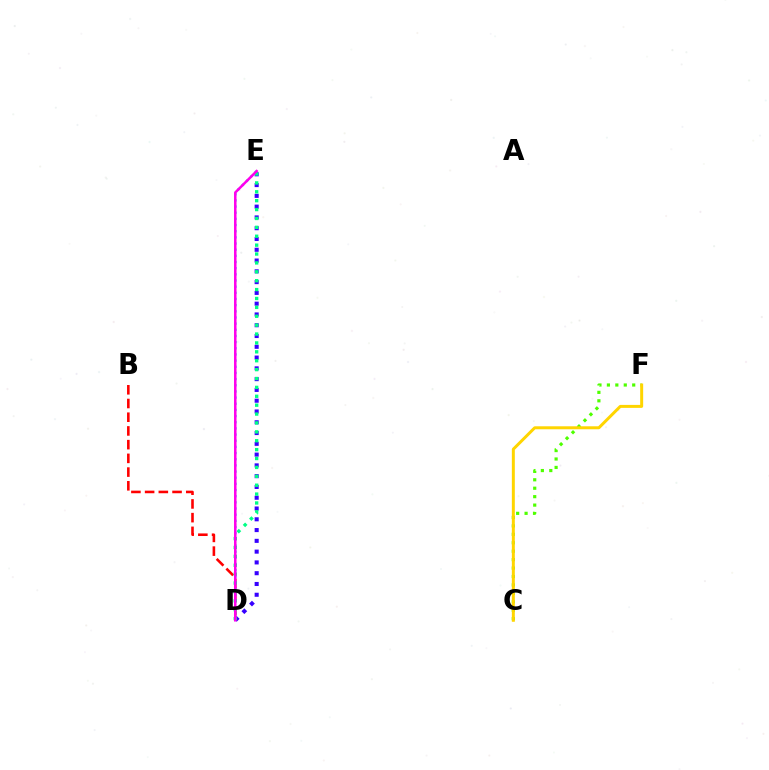{('C', 'F'): [{'color': '#4fff00', 'line_style': 'dotted', 'thickness': 2.29}, {'color': '#ffd500', 'line_style': 'solid', 'thickness': 2.15}], ('B', 'D'): [{'color': '#ff0000', 'line_style': 'dashed', 'thickness': 1.86}], ('D', 'E'): [{'color': '#009eff', 'line_style': 'dotted', 'thickness': 1.67}, {'color': '#3700ff', 'line_style': 'dotted', 'thickness': 2.93}, {'color': '#00ff86', 'line_style': 'dotted', 'thickness': 2.42}, {'color': '#ff00ed', 'line_style': 'solid', 'thickness': 1.81}]}